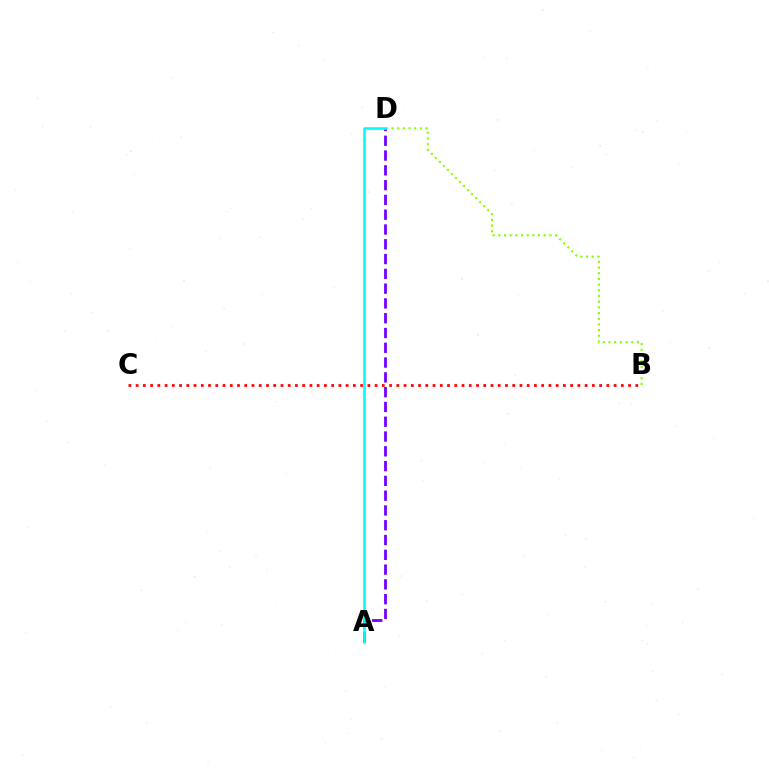{('B', 'D'): [{'color': '#84ff00', 'line_style': 'dotted', 'thickness': 1.54}], ('A', 'D'): [{'color': '#7200ff', 'line_style': 'dashed', 'thickness': 2.01}, {'color': '#00fff6', 'line_style': 'solid', 'thickness': 1.89}], ('B', 'C'): [{'color': '#ff0000', 'line_style': 'dotted', 'thickness': 1.97}]}